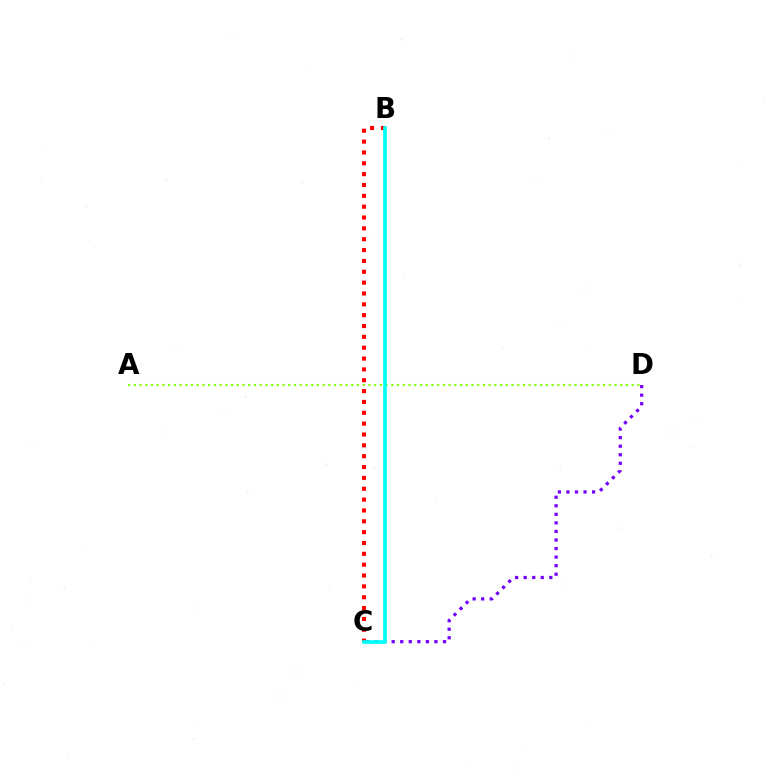{('C', 'D'): [{'color': '#7200ff', 'line_style': 'dotted', 'thickness': 2.32}], ('B', 'C'): [{'color': '#ff0000', 'line_style': 'dotted', 'thickness': 2.95}, {'color': '#00fff6', 'line_style': 'solid', 'thickness': 2.62}], ('A', 'D'): [{'color': '#84ff00', 'line_style': 'dotted', 'thickness': 1.55}]}